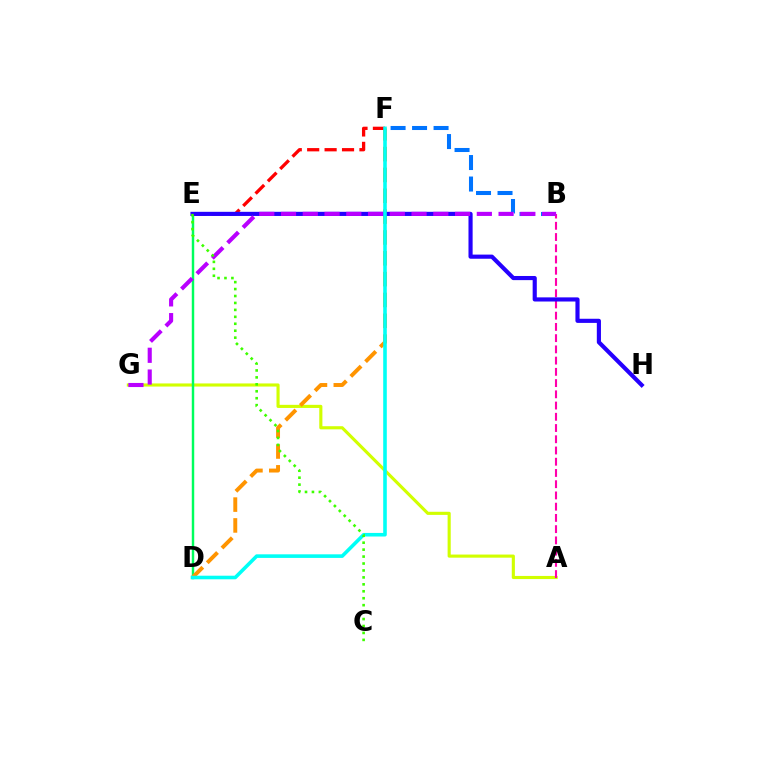{('A', 'G'): [{'color': '#d1ff00', 'line_style': 'solid', 'thickness': 2.25}], ('D', 'E'): [{'color': '#00ff5c', 'line_style': 'solid', 'thickness': 1.76}], ('D', 'F'): [{'color': '#ff9400', 'line_style': 'dashed', 'thickness': 2.83}, {'color': '#00fff6', 'line_style': 'solid', 'thickness': 2.58}], ('B', 'F'): [{'color': '#0074ff', 'line_style': 'dashed', 'thickness': 2.92}], ('E', 'F'): [{'color': '#ff0000', 'line_style': 'dashed', 'thickness': 2.37}], ('A', 'B'): [{'color': '#ff00ac', 'line_style': 'dashed', 'thickness': 1.53}], ('E', 'H'): [{'color': '#2500ff', 'line_style': 'solid', 'thickness': 2.98}], ('B', 'G'): [{'color': '#b900ff', 'line_style': 'dashed', 'thickness': 2.96}], ('C', 'E'): [{'color': '#3dff00', 'line_style': 'dotted', 'thickness': 1.89}]}